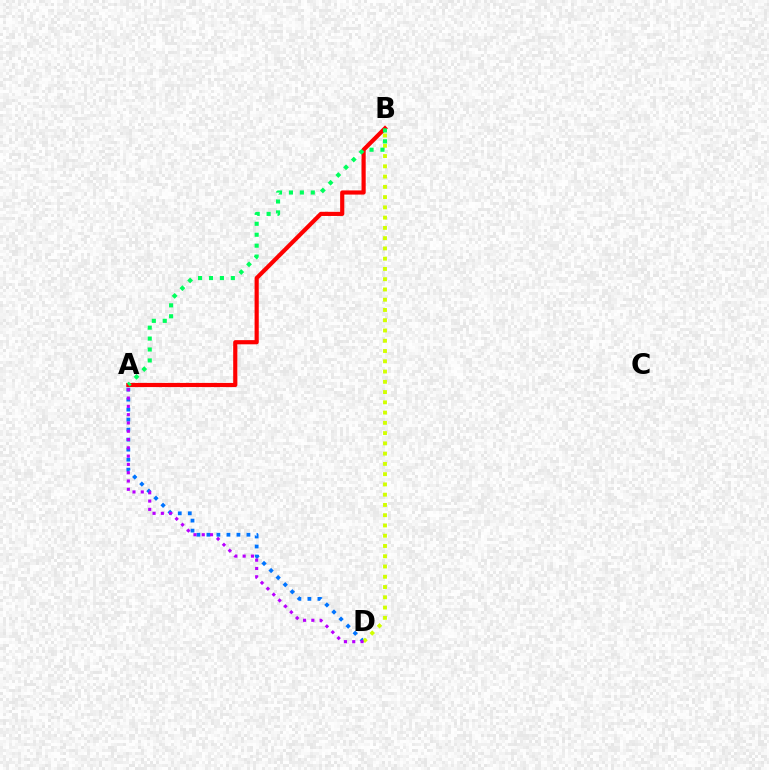{('A', 'D'): [{'color': '#0074ff', 'line_style': 'dotted', 'thickness': 2.72}, {'color': '#b900ff', 'line_style': 'dotted', 'thickness': 2.25}], ('B', 'D'): [{'color': '#d1ff00', 'line_style': 'dotted', 'thickness': 2.79}], ('A', 'B'): [{'color': '#ff0000', 'line_style': 'solid', 'thickness': 3.0}, {'color': '#00ff5c', 'line_style': 'dotted', 'thickness': 2.97}]}